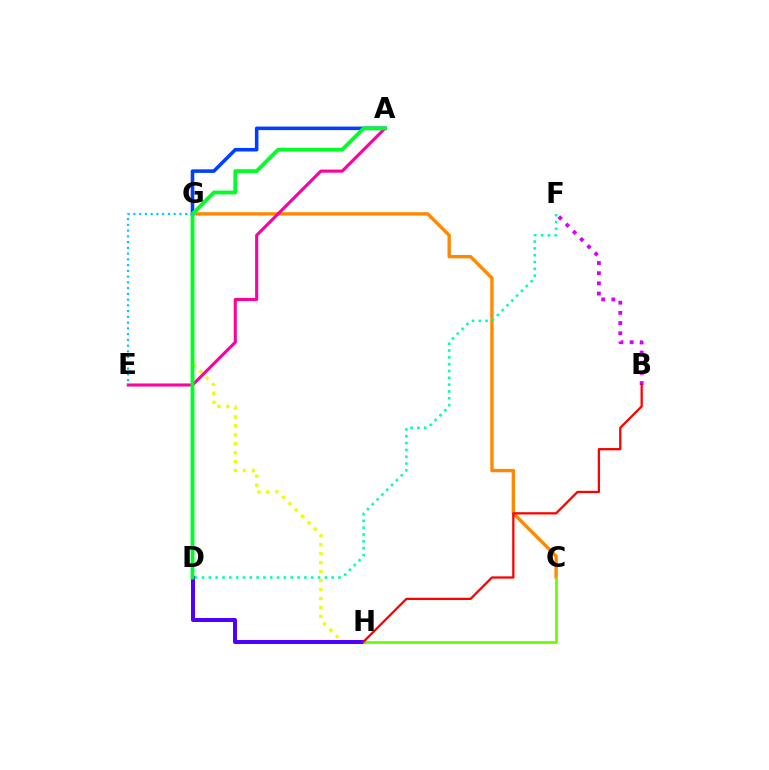{('B', 'F'): [{'color': '#d600ff', 'line_style': 'dotted', 'thickness': 2.77}], ('C', 'G'): [{'color': '#ff8800', 'line_style': 'solid', 'thickness': 2.41}], ('A', 'G'): [{'color': '#003fff', 'line_style': 'solid', 'thickness': 2.56}], ('D', 'F'): [{'color': '#00ffaf', 'line_style': 'dotted', 'thickness': 1.85}], ('G', 'H'): [{'color': '#eeff00', 'line_style': 'dotted', 'thickness': 2.44}], ('D', 'H'): [{'color': '#4f00ff', 'line_style': 'solid', 'thickness': 2.89}], ('A', 'E'): [{'color': '#ff00a0', 'line_style': 'solid', 'thickness': 2.22}], ('C', 'H'): [{'color': '#66ff00', 'line_style': 'solid', 'thickness': 1.97}], ('A', 'D'): [{'color': '#00ff27', 'line_style': 'solid', 'thickness': 2.76}], ('E', 'G'): [{'color': '#00c7ff', 'line_style': 'dotted', 'thickness': 1.56}], ('B', 'H'): [{'color': '#ff0000', 'line_style': 'solid', 'thickness': 1.64}]}